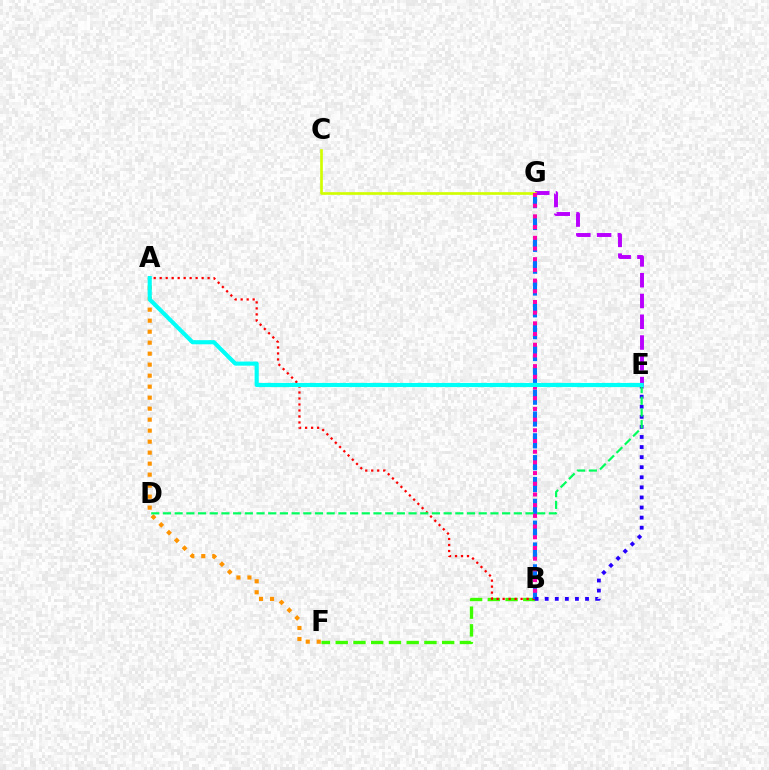{('A', 'F'): [{'color': '#ff9400', 'line_style': 'dotted', 'thickness': 2.99}], ('B', 'F'): [{'color': '#3dff00', 'line_style': 'dashed', 'thickness': 2.41}], ('A', 'B'): [{'color': '#ff0000', 'line_style': 'dotted', 'thickness': 1.63}], ('B', 'G'): [{'color': '#0074ff', 'line_style': 'dashed', 'thickness': 2.97}, {'color': '#ff00ac', 'line_style': 'dotted', 'thickness': 2.91}], ('E', 'G'): [{'color': '#b900ff', 'line_style': 'dashed', 'thickness': 2.82}], ('C', 'G'): [{'color': '#d1ff00', 'line_style': 'solid', 'thickness': 1.92}], ('B', 'E'): [{'color': '#2500ff', 'line_style': 'dotted', 'thickness': 2.74}], ('D', 'E'): [{'color': '#00ff5c', 'line_style': 'dashed', 'thickness': 1.59}], ('A', 'E'): [{'color': '#00fff6', 'line_style': 'solid', 'thickness': 2.96}]}